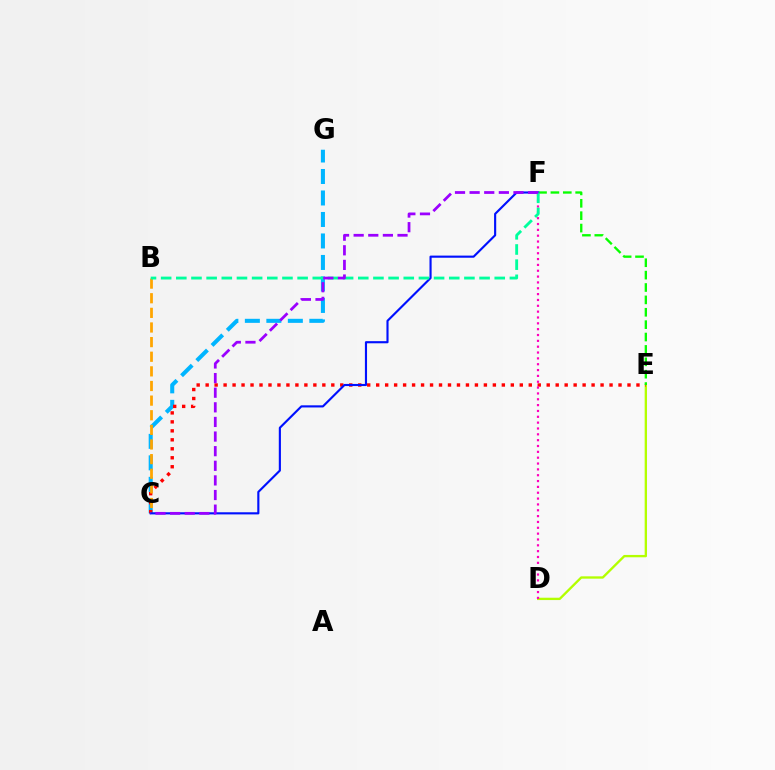{('D', 'E'): [{'color': '#b3ff00', 'line_style': 'solid', 'thickness': 1.68}], ('C', 'G'): [{'color': '#00b5ff', 'line_style': 'dashed', 'thickness': 2.92}], ('C', 'E'): [{'color': '#ff0000', 'line_style': 'dotted', 'thickness': 2.44}], ('B', 'C'): [{'color': '#ffa500', 'line_style': 'dashed', 'thickness': 1.99}], ('D', 'F'): [{'color': '#ff00bd', 'line_style': 'dotted', 'thickness': 1.59}], ('E', 'F'): [{'color': '#08ff00', 'line_style': 'dashed', 'thickness': 1.68}], ('C', 'F'): [{'color': '#0010ff', 'line_style': 'solid', 'thickness': 1.54}, {'color': '#9b00ff', 'line_style': 'dashed', 'thickness': 1.99}], ('B', 'F'): [{'color': '#00ff9d', 'line_style': 'dashed', 'thickness': 2.06}]}